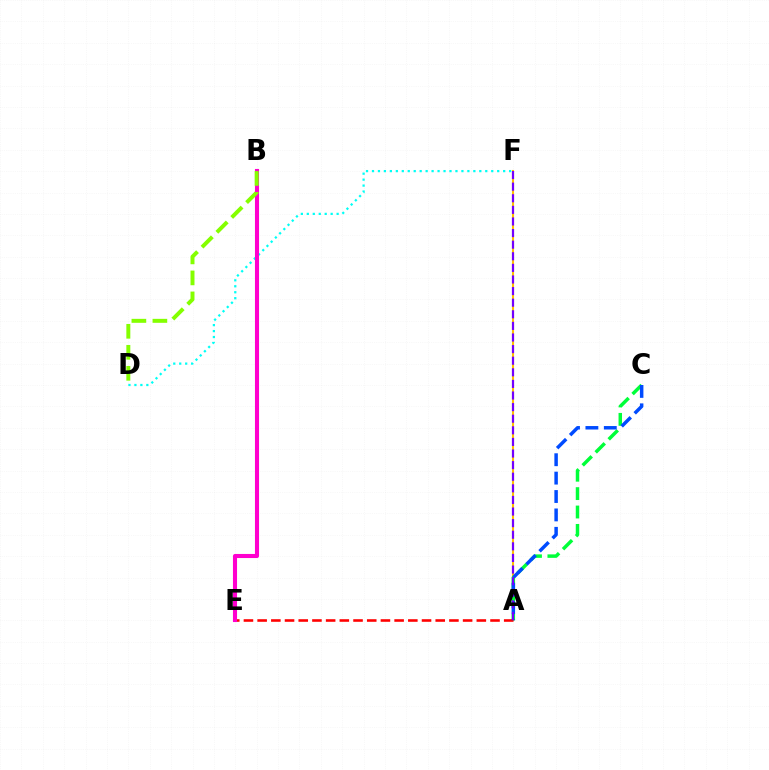{('A', 'F'): [{'color': '#ffbd00', 'line_style': 'solid', 'thickness': 1.5}, {'color': '#7200ff', 'line_style': 'dashed', 'thickness': 1.58}], ('D', 'F'): [{'color': '#00fff6', 'line_style': 'dotted', 'thickness': 1.62}], ('A', 'C'): [{'color': '#00ff39', 'line_style': 'dashed', 'thickness': 2.5}, {'color': '#004bff', 'line_style': 'dashed', 'thickness': 2.5}], ('A', 'E'): [{'color': '#ff0000', 'line_style': 'dashed', 'thickness': 1.86}], ('B', 'E'): [{'color': '#ff00cf', 'line_style': 'solid', 'thickness': 2.94}], ('B', 'D'): [{'color': '#84ff00', 'line_style': 'dashed', 'thickness': 2.85}]}